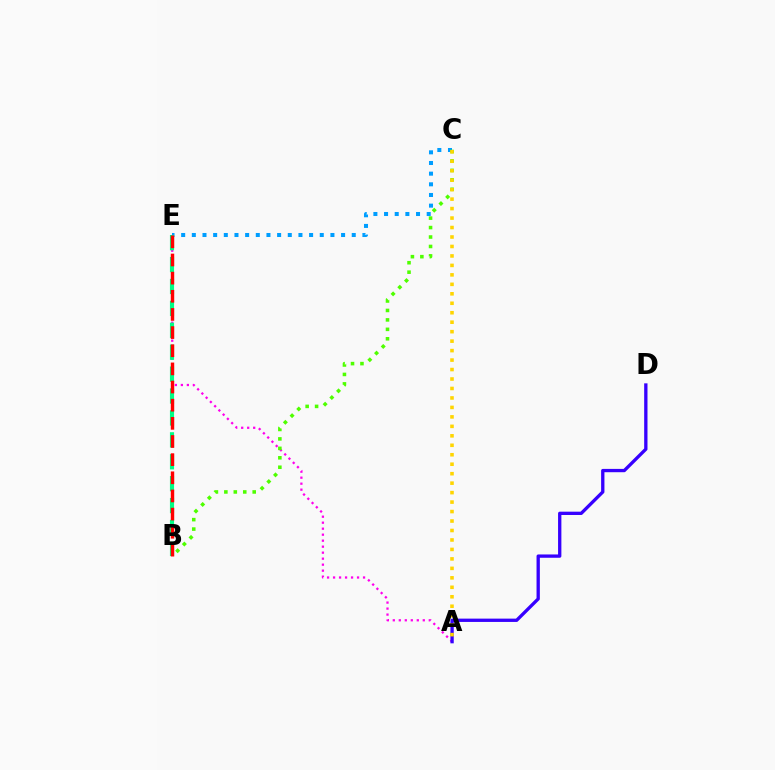{('A', 'E'): [{'color': '#ff00ed', 'line_style': 'dotted', 'thickness': 1.63}], ('A', 'D'): [{'color': '#3700ff', 'line_style': 'solid', 'thickness': 2.38}], ('C', 'E'): [{'color': '#009eff', 'line_style': 'dotted', 'thickness': 2.9}], ('B', 'E'): [{'color': '#00ff86', 'line_style': 'dashed', 'thickness': 2.98}, {'color': '#ff0000', 'line_style': 'dashed', 'thickness': 2.47}], ('B', 'C'): [{'color': '#4fff00', 'line_style': 'dotted', 'thickness': 2.57}], ('A', 'C'): [{'color': '#ffd500', 'line_style': 'dotted', 'thickness': 2.57}]}